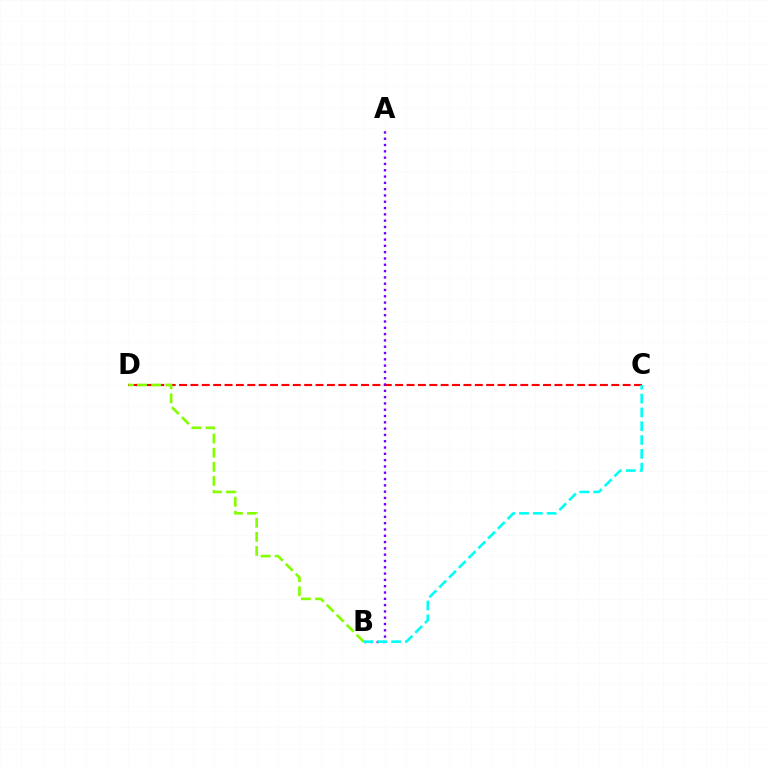{('C', 'D'): [{'color': '#ff0000', 'line_style': 'dashed', 'thickness': 1.55}], ('A', 'B'): [{'color': '#7200ff', 'line_style': 'dotted', 'thickness': 1.71}], ('B', 'D'): [{'color': '#84ff00', 'line_style': 'dashed', 'thickness': 1.92}], ('B', 'C'): [{'color': '#00fff6', 'line_style': 'dashed', 'thickness': 1.88}]}